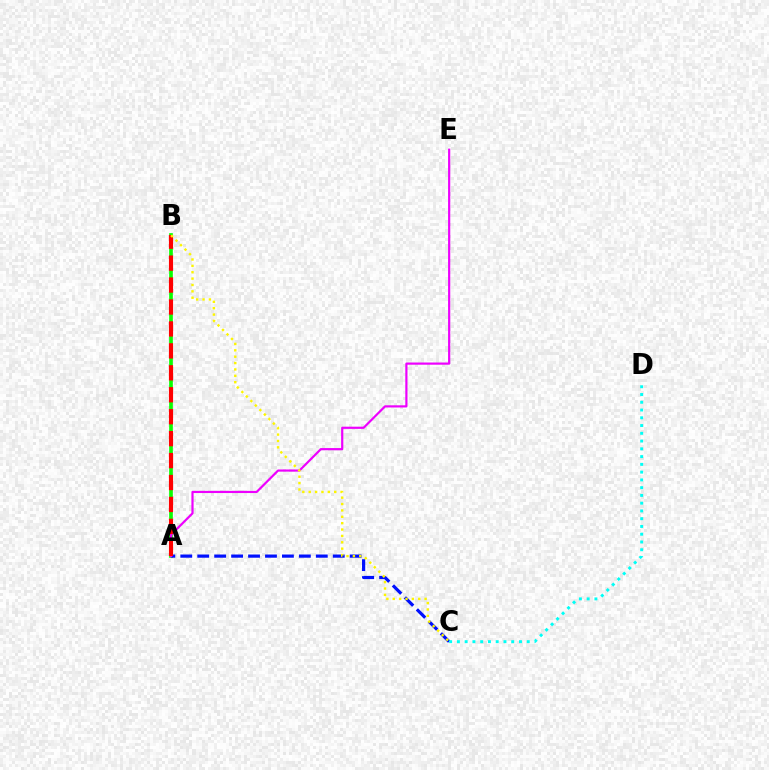{('A', 'B'): [{'color': '#08ff00', 'line_style': 'solid', 'thickness': 2.65}, {'color': '#ff0000', 'line_style': 'dashed', 'thickness': 2.98}], ('A', 'C'): [{'color': '#0010ff', 'line_style': 'dashed', 'thickness': 2.3}], ('C', 'D'): [{'color': '#00fff6', 'line_style': 'dotted', 'thickness': 2.11}], ('A', 'E'): [{'color': '#ee00ff', 'line_style': 'solid', 'thickness': 1.58}], ('B', 'C'): [{'color': '#fcf500', 'line_style': 'dotted', 'thickness': 1.73}]}